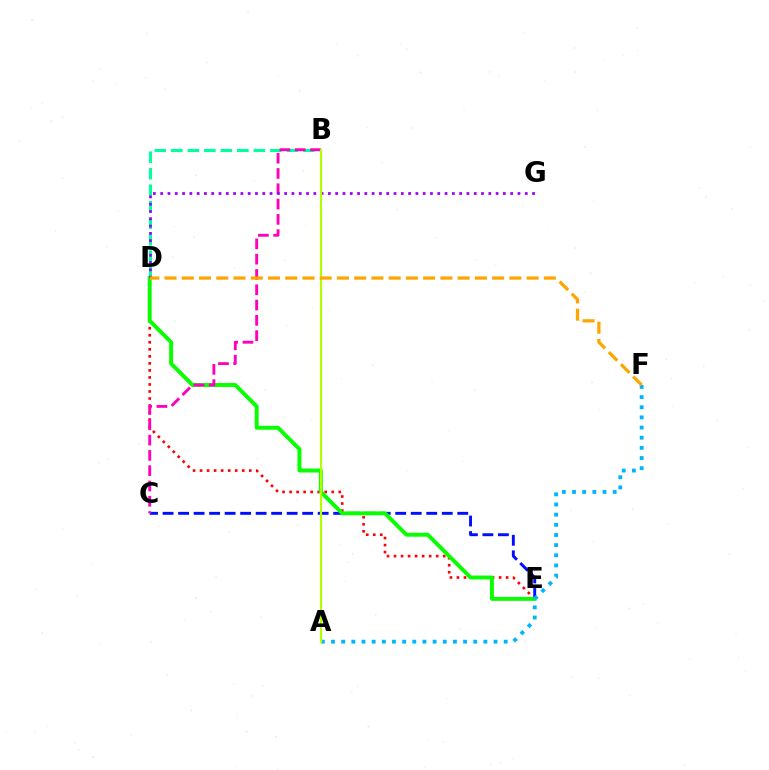{('C', 'E'): [{'color': '#0010ff', 'line_style': 'dashed', 'thickness': 2.11}], ('D', 'E'): [{'color': '#ff0000', 'line_style': 'dotted', 'thickness': 1.91}, {'color': '#08ff00', 'line_style': 'solid', 'thickness': 2.82}], ('B', 'D'): [{'color': '#00ff9d', 'line_style': 'dashed', 'thickness': 2.24}], ('A', 'F'): [{'color': '#00b5ff', 'line_style': 'dotted', 'thickness': 2.76}], ('B', 'C'): [{'color': '#ff00bd', 'line_style': 'dashed', 'thickness': 2.08}], ('D', 'G'): [{'color': '#9b00ff', 'line_style': 'dotted', 'thickness': 1.98}], ('A', 'B'): [{'color': '#b3ff00', 'line_style': 'solid', 'thickness': 1.54}], ('D', 'F'): [{'color': '#ffa500', 'line_style': 'dashed', 'thickness': 2.34}]}